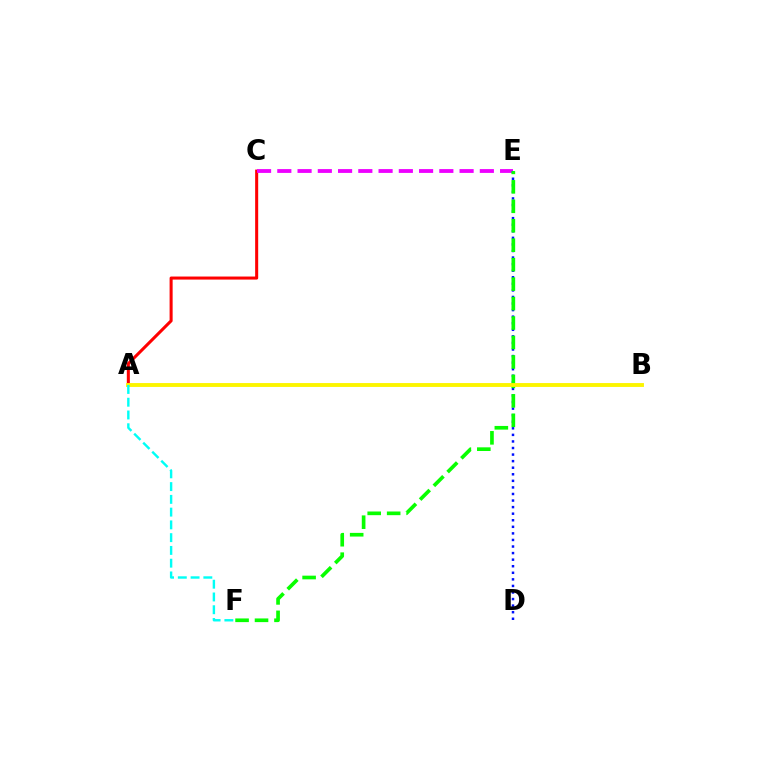{('A', 'C'): [{'color': '#ff0000', 'line_style': 'solid', 'thickness': 2.19}], ('C', 'E'): [{'color': '#ee00ff', 'line_style': 'dashed', 'thickness': 2.75}], ('D', 'E'): [{'color': '#0010ff', 'line_style': 'dotted', 'thickness': 1.78}], ('E', 'F'): [{'color': '#08ff00', 'line_style': 'dashed', 'thickness': 2.64}], ('A', 'B'): [{'color': '#fcf500', 'line_style': 'solid', 'thickness': 2.79}], ('A', 'F'): [{'color': '#00fff6', 'line_style': 'dashed', 'thickness': 1.73}]}